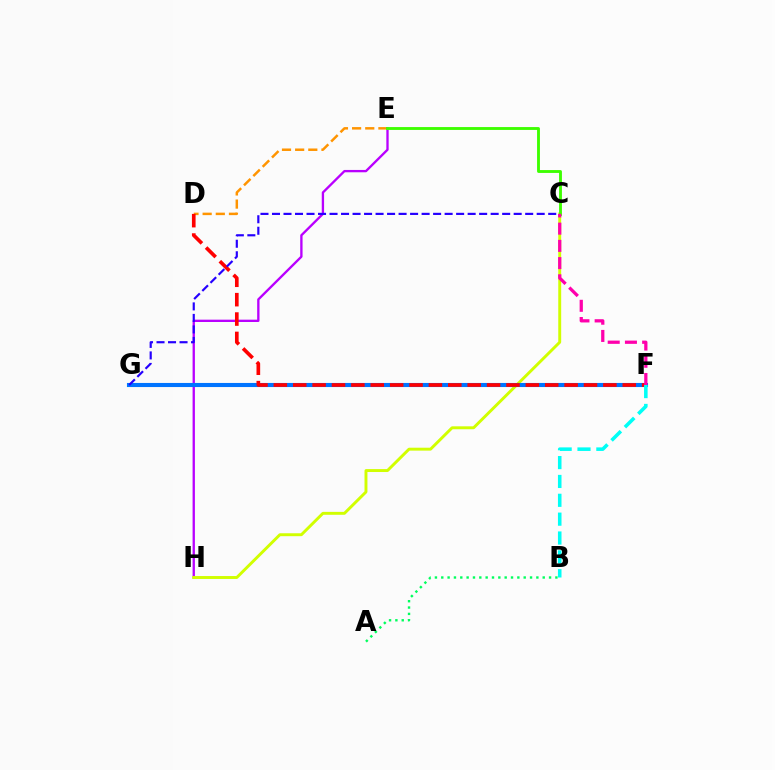{('E', 'H'): [{'color': '#b900ff', 'line_style': 'solid', 'thickness': 1.68}], ('A', 'B'): [{'color': '#00ff5c', 'line_style': 'dotted', 'thickness': 1.72}], ('C', 'H'): [{'color': '#d1ff00', 'line_style': 'solid', 'thickness': 2.1}], ('D', 'E'): [{'color': '#ff9400', 'line_style': 'dashed', 'thickness': 1.79}], ('F', 'G'): [{'color': '#0074ff', 'line_style': 'solid', 'thickness': 2.95}], ('C', 'E'): [{'color': '#3dff00', 'line_style': 'solid', 'thickness': 2.06}], ('D', 'F'): [{'color': '#ff0000', 'line_style': 'dashed', 'thickness': 2.63}], ('B', 'F'): [{'color': '#00fff6', 'line_style': 'dashed', 'thickness': 2.56}], ('C', 'G'): [{'color': '#2500ff', 'line_style': 'dashed', 'thickness': 1.56}], ('C', 'F'): [{'color': '#ff00ac', 'line_style': 'dashed', 'thickness': 2.34}]}